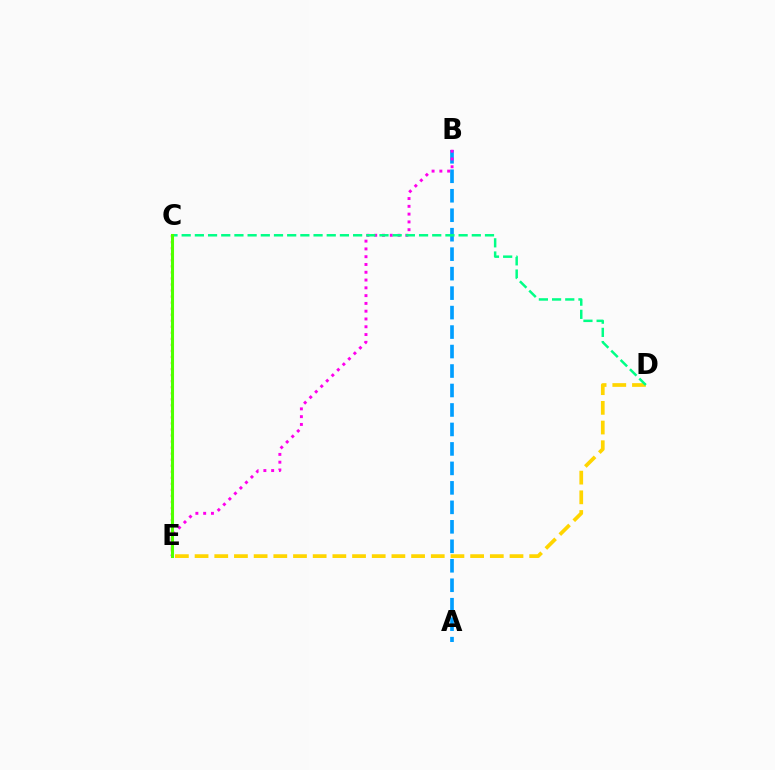{('D', 'E'): [{'color': '#ffd500', 'line_style': 'dashed', 'thickness': 2.67}], ('C', 'E'): [{'color': '#ff0000', 'line_style': 'dotted', 'thickness': 1.64}, {'color': '#3700ff', 'line_style': 'dashed', 'thickness': 1.86}, {'color': '#4fff00', 'line_style': 'solid', 'thickness': 2.2}], ('A', 'B'): [{'color': '#009eff', 'line_style': 'dashed', 'thickness': 2.65}], ('B', 'E'): [{'color': '#ff00ed', 'line_style': 'dotted', 'thickness': 2.12}], ('C', 'D'): [{'color': '#00ff86', 'line_style': 'dashed', 'thickness': 1.79}]}